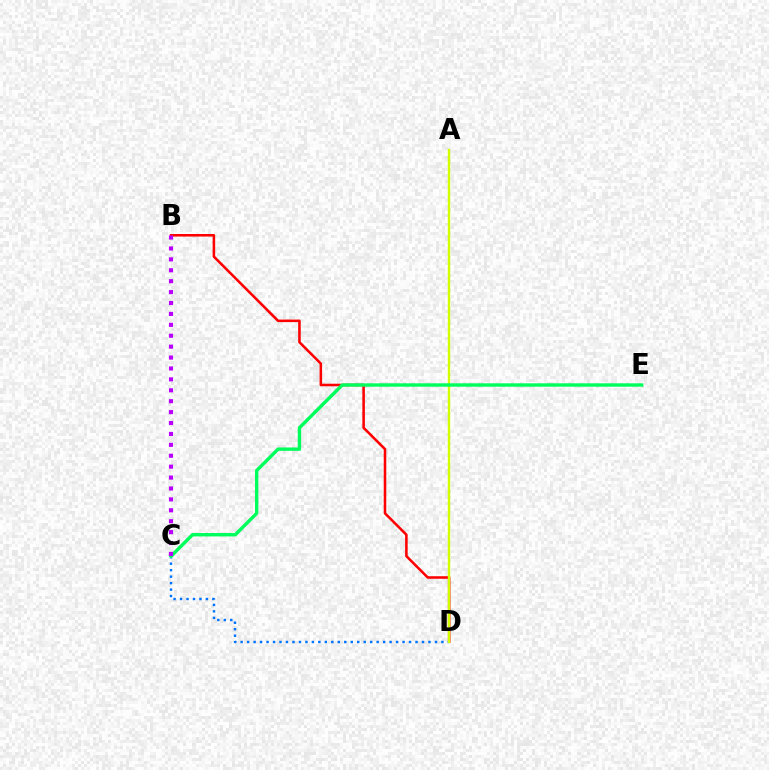{('B', 'D'): [{'color': '#ff0000', 'line_style': 'solid', 'thickness': 1.84}], ('C', 'D'): [{'color': '#0074ff', 'line_style': 'dotted', 'thickness': 1.76}], ('A', 'D'): [{'color': '#d1ff00', 'line_style': 'solid', 'thickness': 1.72}], ('C', 'E'): [{'color': '#00ff5c', 'line_style': 'solid', 'thickness': 2.44}], ('B', 'C'): [{'color': '#b900ff', 'line_style': 'dotted', 'thickness': 2.96}]}